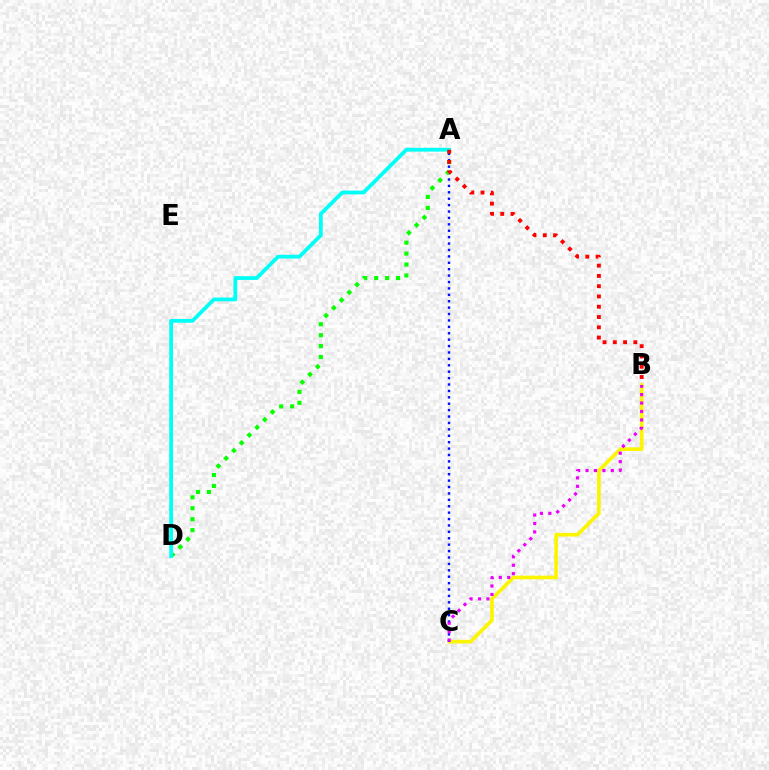{('B', 'C'): [{'color': '#fcf500', 'line_style': 'solid', 'thickness': 2.62}, {'color': '#ee00ff', 'line_style': 'dotted', 'thickness': 2.29}], ('A', 'C'): [{'color': '#0010ff', 'line_style': 'dotted', 'thickness': 1.74}], ('A', 'D'): [{'color': '#08ff00', 'line_style': 'dotted', 'thickness': 2.97}, {'color': '#00fff6', 'line_style': 'solid', 'thickness': 2.73}], ('A', 'B'): [{'color': '#ff0000', 'line_style': 'dotted', 'thickness': 2.79}]}